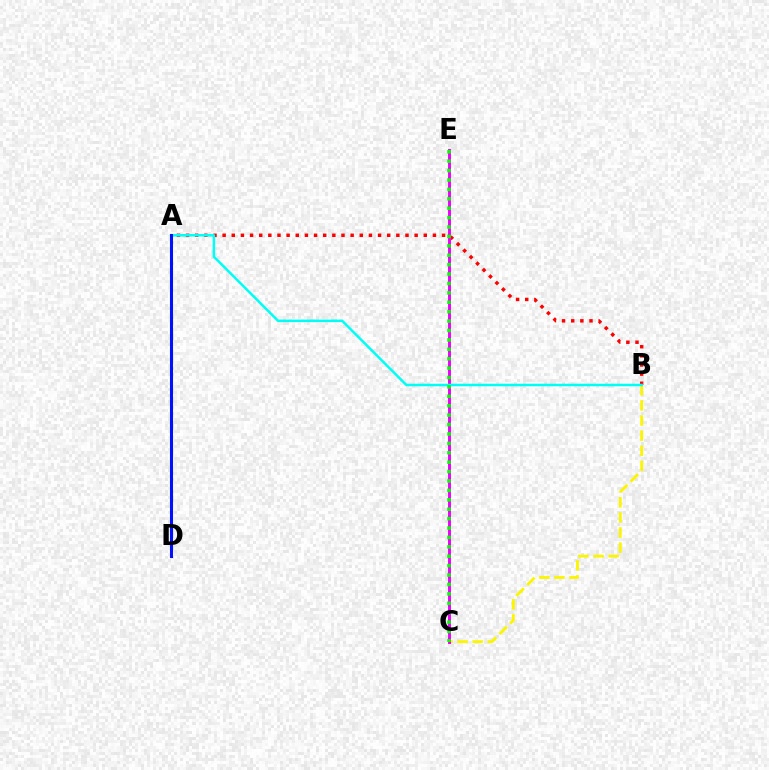{('B', 'C'): [{'color': '#fcf500', 'line_style': 'dashed', 'thickness': 2.05}], ('A', 'B'): [{'color': '#ff0000', 'line_style': 'dotted', 'thickness': 2.48}, {'color': '#00fff6', 'line_style': 'solid', 'thickness': 1.8}], ('C', 'E'): [{'color': '#ee00ff', 'line_style': 'solid', 'thickness': 2.12}, {'color': '#08ff00', 'line_style': 'dotted', 'thickness': 2.56}], ('A', 'D'): [{'color': '#0010ff', 'line_style': 'solid', 'thickness': 2.22}]}